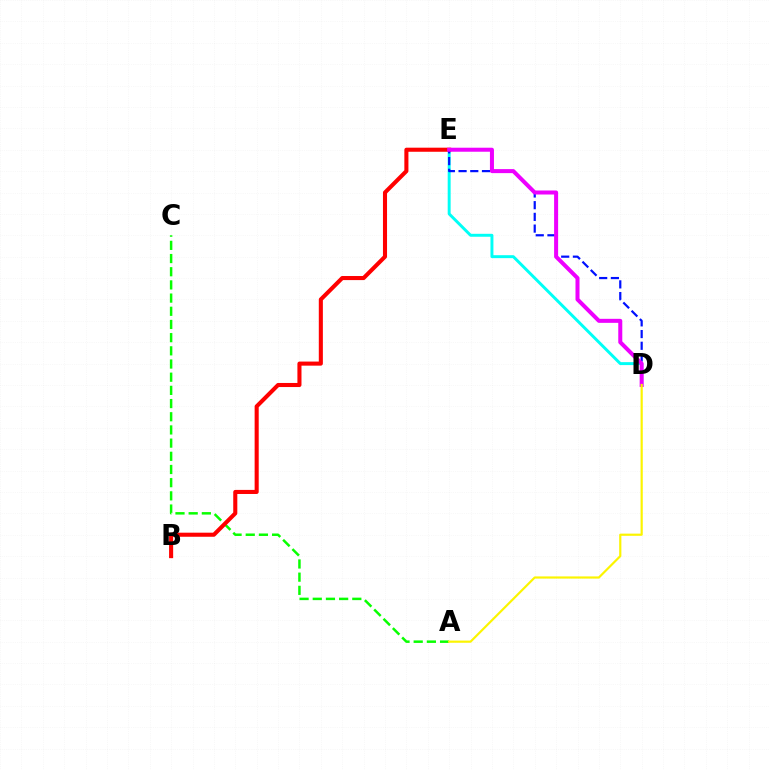{('A', 'C'): [{'color': '#08ff00', 'line_style': 'dashed', 'thickness': 1.79}], ('D', 'E'): [{'color': '#00fff6', 'line_style': 'solid', 'thickness': 2.12}, {'color': '#0010ff', 'line_style': 'dashed', 'thickness': 1.59}, {'color': '#ee00ff', 'line_style': 'solid', 'thickness': 2.89}], ('B', 'E'): [{'color': '#ff0000', 'line_style': 'solid', 'thickness': 2.94}], ('A', 'D'): [{'color': '#fcf500', 'line_style': 'solid', 'thickness': 1.57}]}